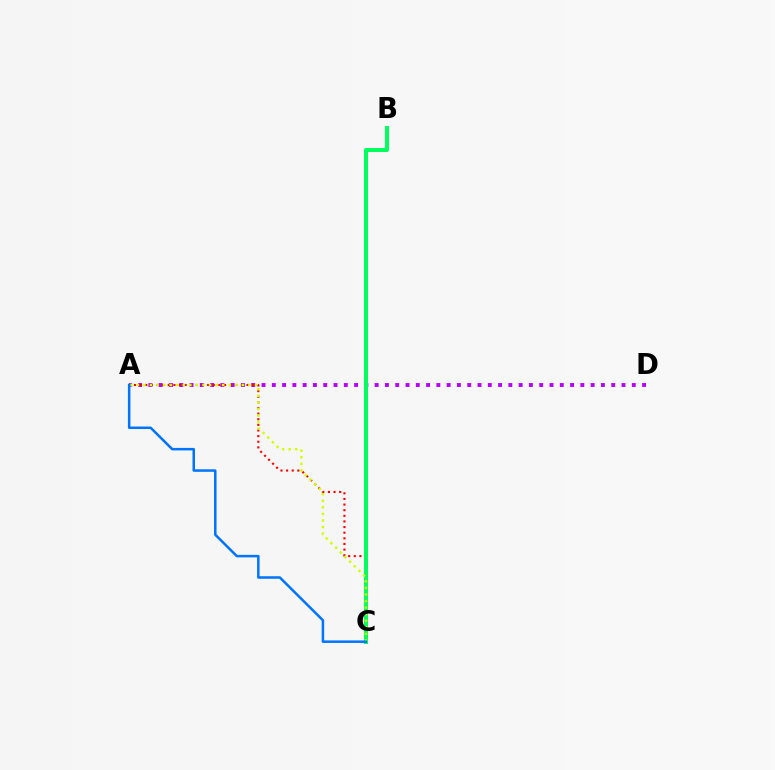{('A', 'D'): [{'color': '#b900ff', 'line_style': 'dotted', 'thickness': 2.79}], ('A', 'C'): [{'color': '#ff0000', 'line_style': 'dotted', 'thickness': 1.53}, {'color': '#d1ff00', 'line_style': 'dotted', 'thickness': 1.78}, {'color': '#0074ff', 'line_style': 'solid', 'thickness': 1.81}], ('B', 'C'): [{'color': '#00ff5c', 'line_style': 'solid', 'thickness': 2.87}]}